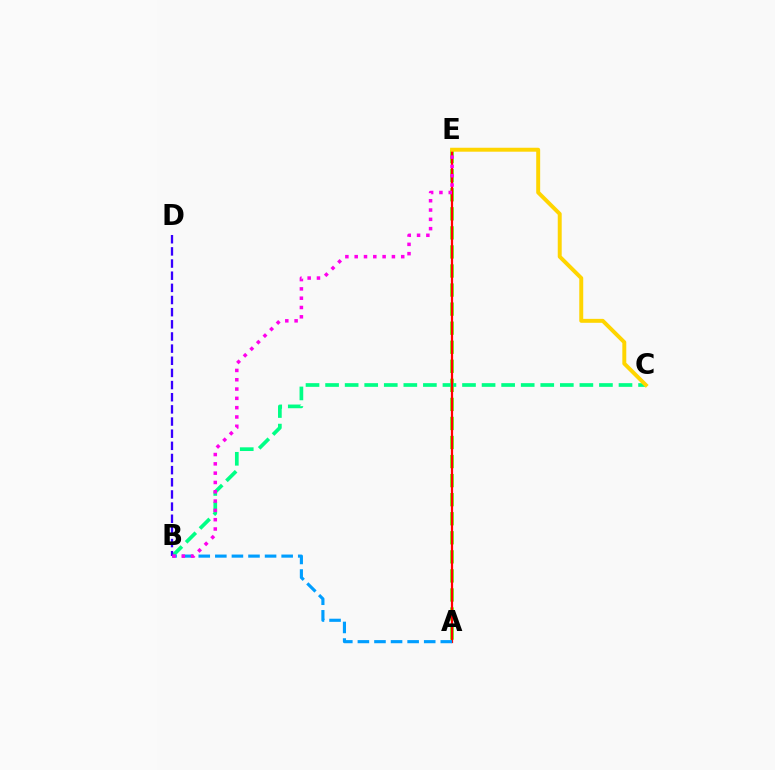{('A', 'E'): [{'color': '#4fff00', 'line_style': 'dashed', 'thickness': 2.59}, {'color': '#ff0000', 'line_style': 'solid', 'thickness': 1.6}], ('B', 'C'): [{'color': '#00ff86', 'line_style': 'dashed', 'thickness': 2.66}], ('A', 'B'): [{'color': '#009eff', 'line_style': 'dashed', 'thickness': 2.25}], ('B', 'D'): [{'color': '#3700ff', 'line_style': 'dashed', 'thickness': 1.65}], ('B', 'E'): [{'color': '#ff00ed', 'line_style': 'dotted', 'thickness': 2.53}], ('C', 'E'): [{'color': '#ffd500', 'line_style': 'solid', 'thickness': 2.84}]}